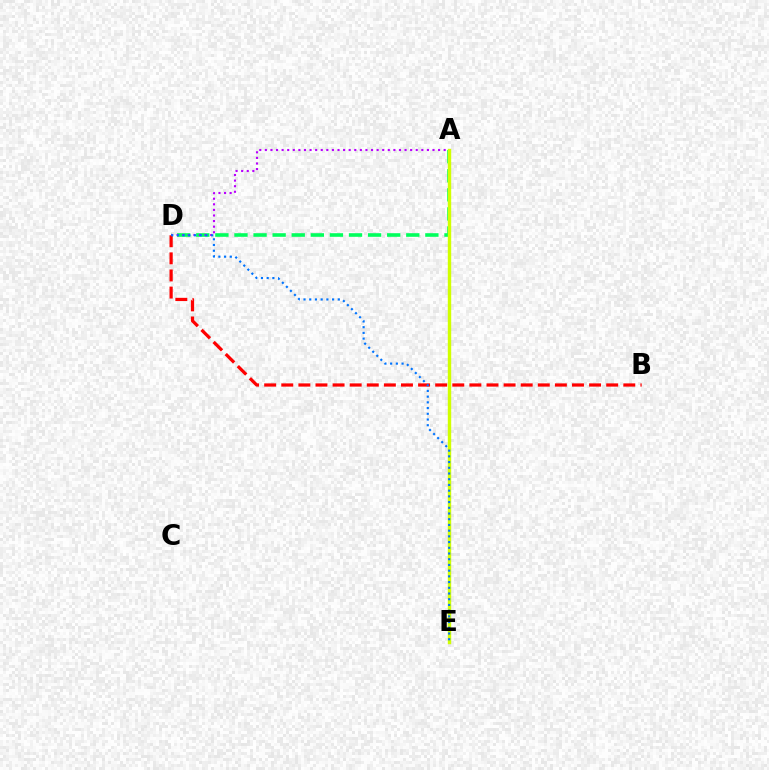{('A', 'D'): [{'color': '#00ff5c', 'line_style': 'dashed', 'thickness': 2.59}, {'color': '#b900ff', 'line_style': 'dotted', 'thickness': 1.52}], ('A', 'E'): [{'color': '#d1ff00', 'line_style': 'solid', 'thickness': 2.45}], ('B', 'D'): [{'color': '#ff0000', 'line_style': 'dashed', 'thickness': 2.32}], ('D', 'E'): [{'color': '#0074ff', 'line_style': 'dotted', 'thickness': 1.55}]}